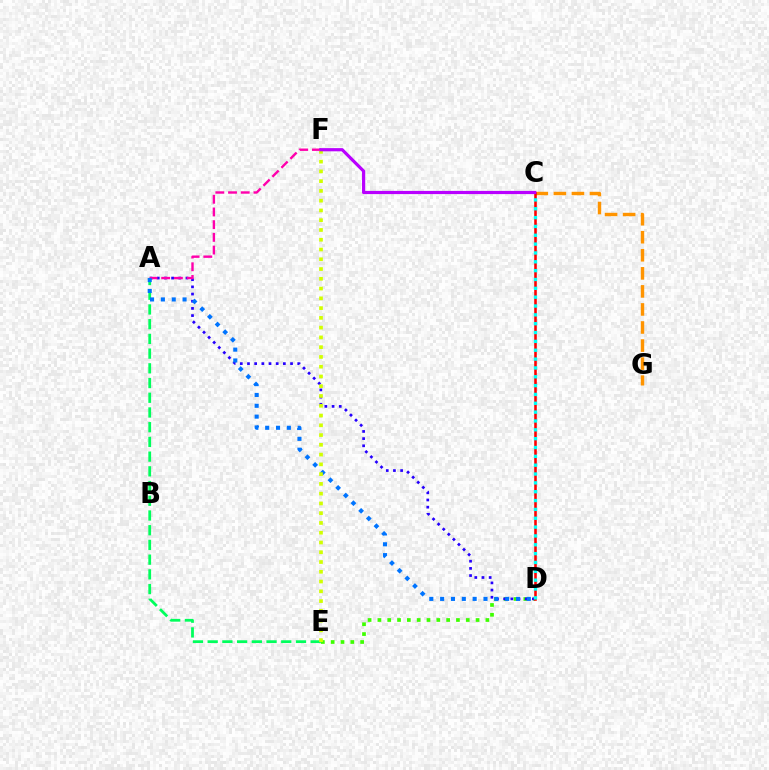{('C', 'G'): [{'color': '#ff9400', 'line_style': 'dashed', 'thickness': 2.45}], ('A', 'E'): [{'color': '#00ff5c', 'line_style': 'dashed', 'thickness': 2.0}], ('D', 'E'): [{'color': '#3dff00', 'line_style': 'dotted', 'thickness': 2.67}], ('A', 'D'): [{'color': '#2500ff', 'line_style': 'dotted', 'thickness': 1.95}, {'color': '#0074ff', 'line_style': 'dotted', 'thickness': 2.94}], ('C', 'D'): [{'color': '#ff0000', 'line_style': 'solid', 'thickness': 1.86}, {'color': '#00fff6', 'line_style': 'dotted', 'thickness': 2.4}], ('A', 'F'): [{'color': '#ff00ac', 'line_style': 'dashed', 'thickness': 1.73}], ('E', 'F'): [{'color': '#d1ff00', 'line_style': 'dotted', 'thickness': 2.65}], ('C', 'F'): [{'color': '#b900ff', 'line_style': 'solid', 'thickness': 2.29}]}